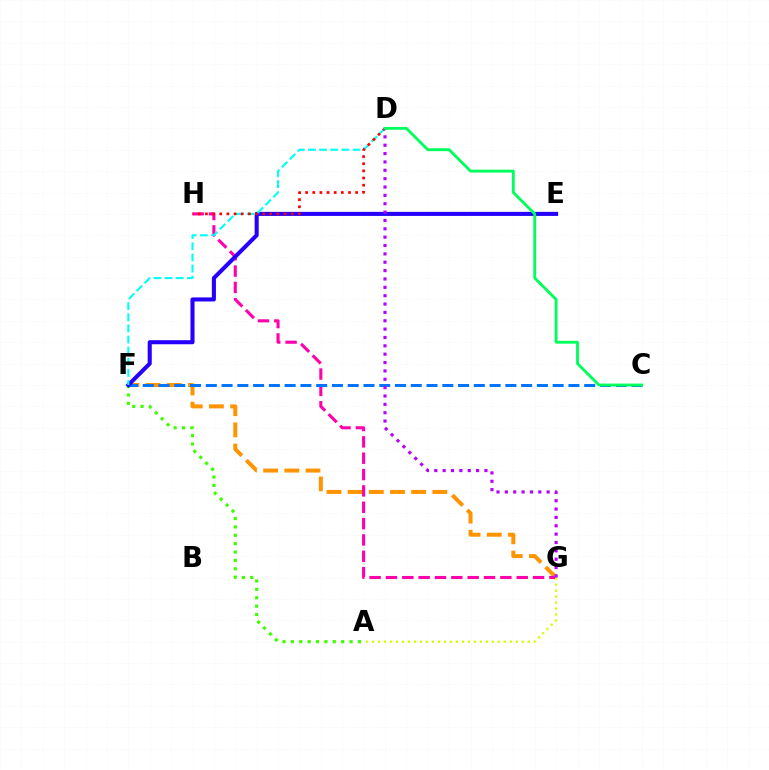{('A', 'F'): [{'color': '#3dff00', 'line_style': 'dotted', 'thickness': 2.28}], ('F', 'G'): [{'color': '#ff9400', 'line_style': 'dashed', 'thickness': 2.88}], ('G', 'H'): [{'color': '#ff00ac', 'line_style': 'dashed', 'thickness': 2.22}], ('C', 'F'): [{'color': '#0074ff', 'line_style': 'dashed', 'thickness': 2.14}], ('E', 'F'): [{'color': '#2500ff', 'line_style': 'solid', 'thickness': 2.93}], ('D', 'F'): [{'color': '#00fff6', 'line_style': 'dashed', 'thickness': 1.51}], ('A', 'G'): [{'color': '#d1ff00', 'line_style': 'dotted', 'thickness': 1.63}], ('D', 'H'): [{'color': '#ff0000', 'line_style': 'dotted', 'thickness': 1.94}], ('D', 'G'): [{'color': '#b900ff', 'line_style': 'dotted', 'thickness': 2.27}], ('C', 'D'): [{'color': '#00ff5c', 'line_style': 'solid', 'thickness': 2.06}]}